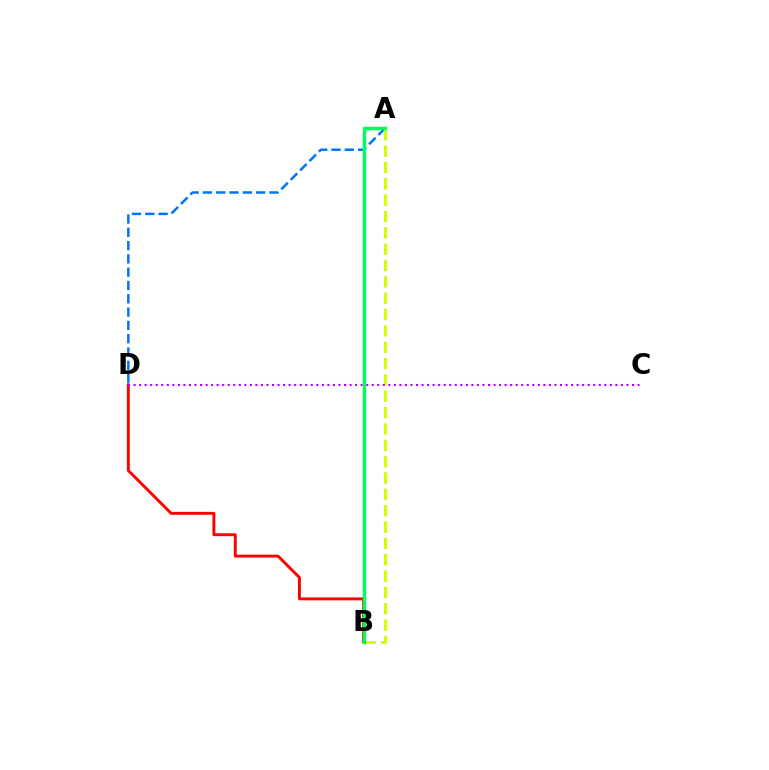{('B', 'D'): [{'color': '#ff0000', 'line_style': 'solid', 'thickness': 2.09}], ('A', 'D'): [{'color': '#0074ff', 'line_style': 'dashed', 'thickness': 1.81}], ('A', 'B'): [{'color': '#d1ff00', 'line_style': 'dashed', 'thickness': 2.22}, {'color': '#00ff5c', 'line_style': 'solid', 'thickness': 2.49}], ('C', 'D'): [{'color': '#b900ff', 'line_style': 'dotted', 'thickness': 1.5}]}